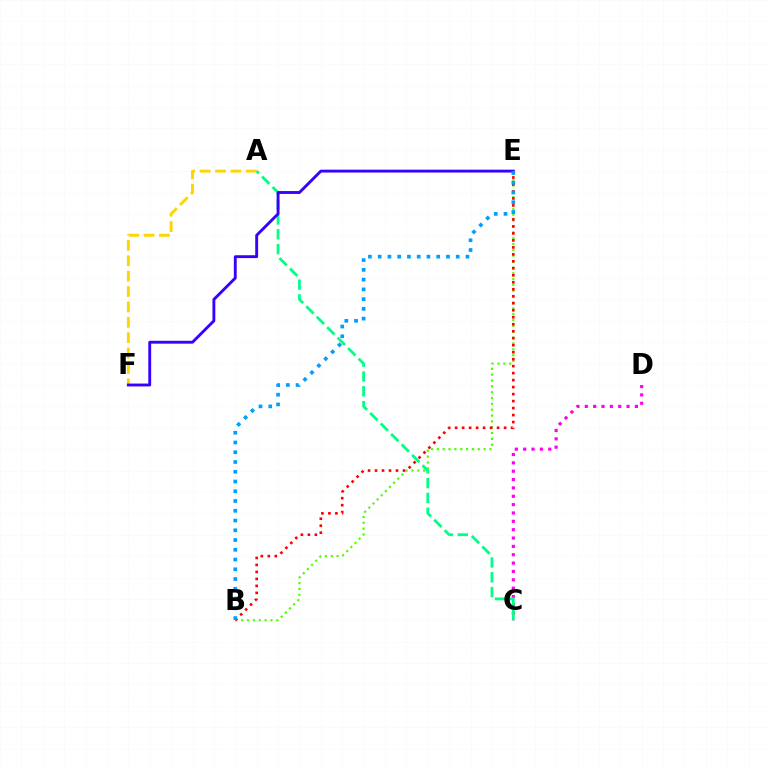{('B', 'E'): [{'color': '#4fff00', 'line_style': 'dotted', 'thickness': 1.59}, {'color': '#ff0000', 'line_style': 'dotted', 'thickness': 1.9}, {'color': '#009eff', 'line_style': 'dotted', 'thickness': 2.65}], ('C', 'D'): [{'color': '#ff00ed', 'line_style': 'dotted', 'thickness': 2.27}], ('A', 'F'): [{'color': '#ffd500', 'line_style': 'dashed', 'thickness': 2.09}], ('A', 'C'): [{'color': '#00ff86', 'line_style': 'dashed', 'thickness': 2.01}], ('E', 'F'): [{'color': '#3700ff', 'line_style': 'solid', 'thickness': 2.07}]}